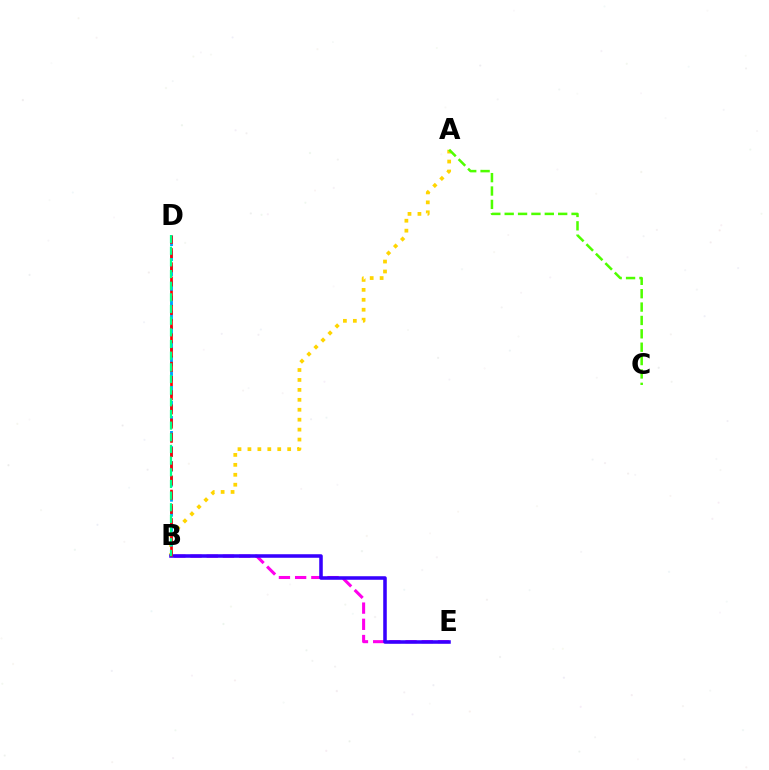{('B', 'E'): [{'color': '#ff00ed', 'line_style': 'dashed', 'thickness': 2.2}, {'color': '#3700ff', 'line_style': 'solid', 'thickness': 2.55}], ('A', 'B'): [{'color': '#ffd500', 'line_style': 'dotted', 'thickness': 2.7}], ('A', 'C'): [{'color': '#4fff00', 'line_style': 'dashed', 'thickness': 1.82}], ('B', 'D'): [{'color': '#009eff', 'line_style': 'dashed', 'thickness': 2.04}, {'color': '#ff0000', 'line_style': 'dashed', 'thickness': 1.93}, {'color': '#00ff86', 'line_style': 'dashed', 'thickness': 1.58}]}